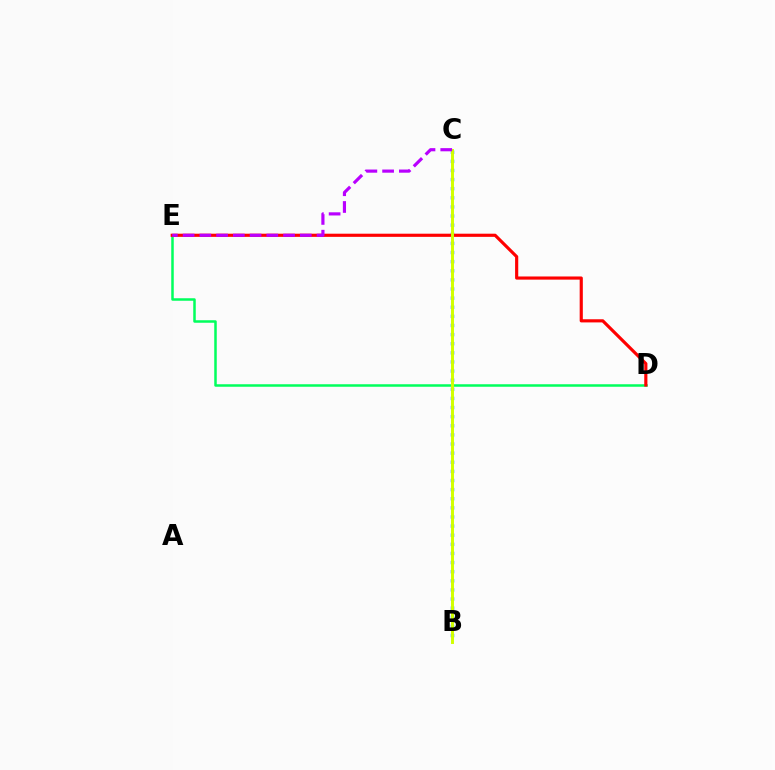{('B', 'C'): [{'color': '#0074ff', 'line_style': 'dotted', 'thickness': 2.48}, {'color': '#d1ff00', 'line_style': 'solid', 'thickness': 2.12}], ('D', 'E'): [{'color': '#00ff5c', 'line_style': 'solid', 'thickness': 1.81}, {'color': '#ff0000', 'line_style': 'solid', 'thickness': 2.27}], ('C', 'E'): [{'color': '#b900ff', 'line_style': 'dashed', 'thickness': 2.27}]}